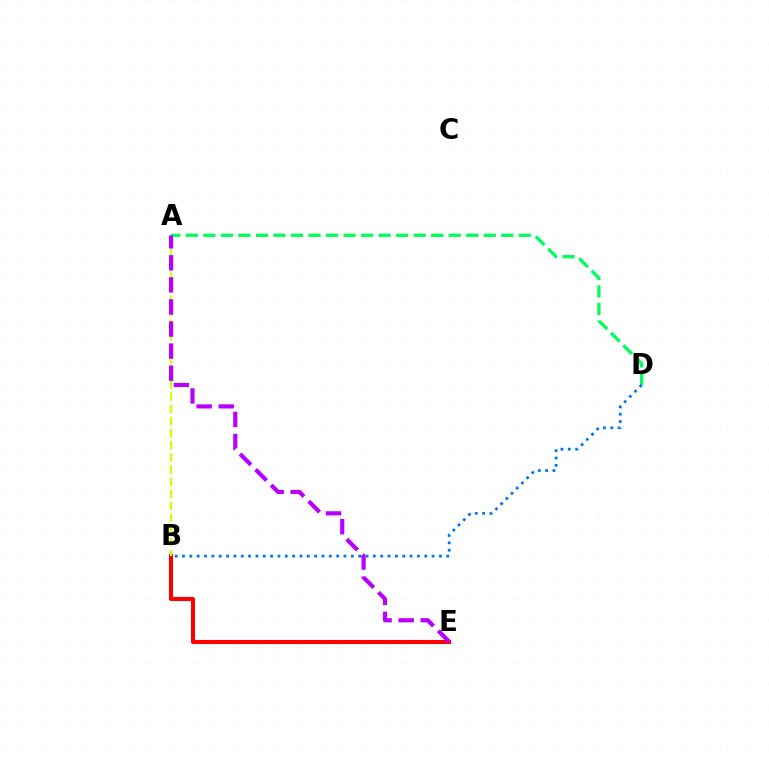{('A', 'D'): [{'color': '#00ff5c', 'line_style': 'dashed', 'thickness': 2.38}], ('B', 'E'): [{'color': '#ff0000', 'line_style': 'solid', 'thickness': 2.93}], ('A', 'B'): [{'color': '#d1ff00', 'line_style': 'dashed', 'thickness': 1.65}], ('B', 'D'): [{'color': '#0074ff', 'line_style': 'dotted', 'thickness': 1.99}], ('A', 'E'): [{'color': '#b900ff', 'line_style': 'dashed', 'thickness': 3.0}]}